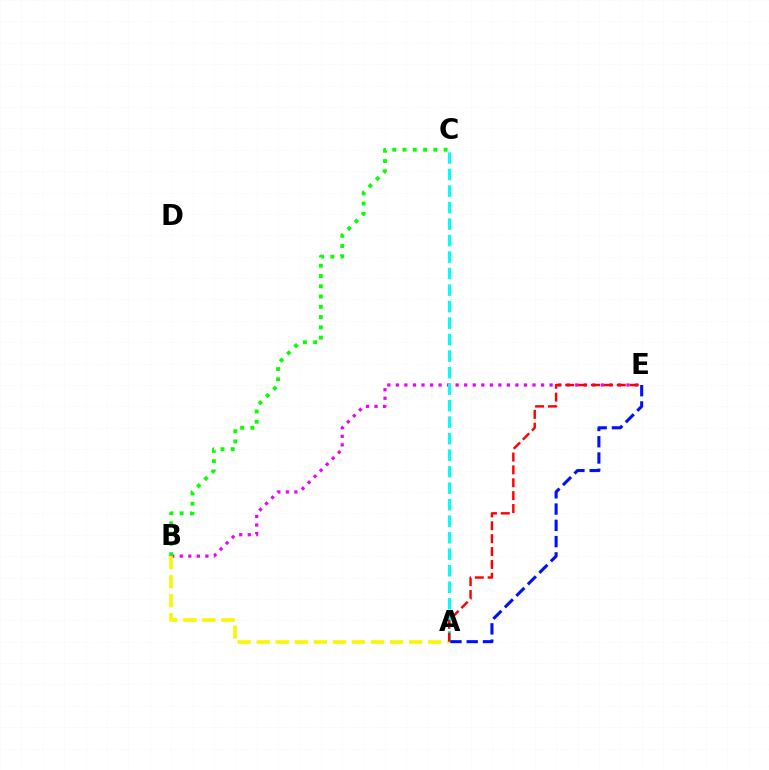{('B', 'E'): [{'color': '#ee00ff', 'line_style': 'dotted', 'thickness': 2.32}], ('A', 'C'): [{'color': '#00fff6', 'line_style': 'dashed', 'thickness': 2.24}], ('B', 'C'): [{'color': '#08ff00', 'line_style': 'dotted', 'thickness': 2.79}], ('A', 'B'): [{'color': '#fcf500', 'line_style': 'dashed', 'thickness': 2.59}], ('A', 'E'): [{'color': '#0010ff', 'line_style': 'dashed', 'thickness': 2.21}, {'color': '#ff0000', 'line_style': 'dashed', 'thickness': 1.75}]}